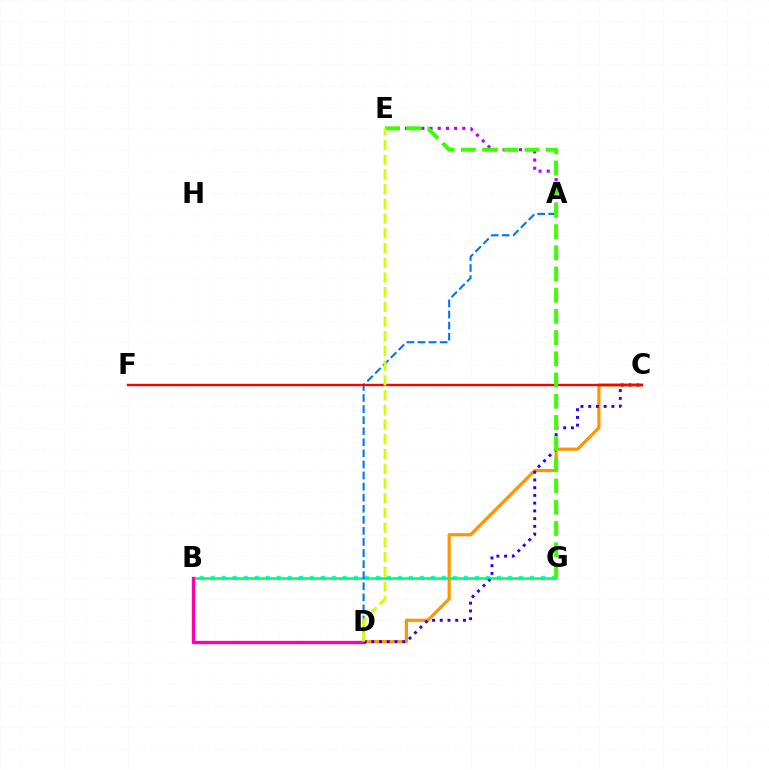{('B', 'G'): [{'color': '#00fff6', 'line_style': 'dotted', 'thickness': 2.99}, {'color': '#00ff5c', 'line_style': 'solid', 'thickness': 1.85}], ('A', 'E'): [{'color': '#b900ff', 'line_style': 'dotted', 'thickness': 2.23}], ('C', 'D'): [{'color': '#ff9400', 'line_style': 'solid', 'thickness': 2.3}, {'color': '#2500ff', 'line_style': 'dotted', 'thickness': 2.1}], ('B', 'D'): [{'color': '#ff00ac', 'line_style': 'solid', 'thickness': 2.4}], ('A', 'D'): [{'color': '#0074ff', 'line_style': 'dashed', 'thickness': 1.5}], ('C', 'F'): [{'color': '#ff0000', 'line_style': 'solid', 'thickness': 1.71}], ('E', 'G'): [{'color': '#3dff00', 'line_style': 'dashed', 'thickness': 2.88}], ('D', 'E'): [{'color': '#d1ff00', 'line_style': 'dashed', 'thickness': 2.0}]}